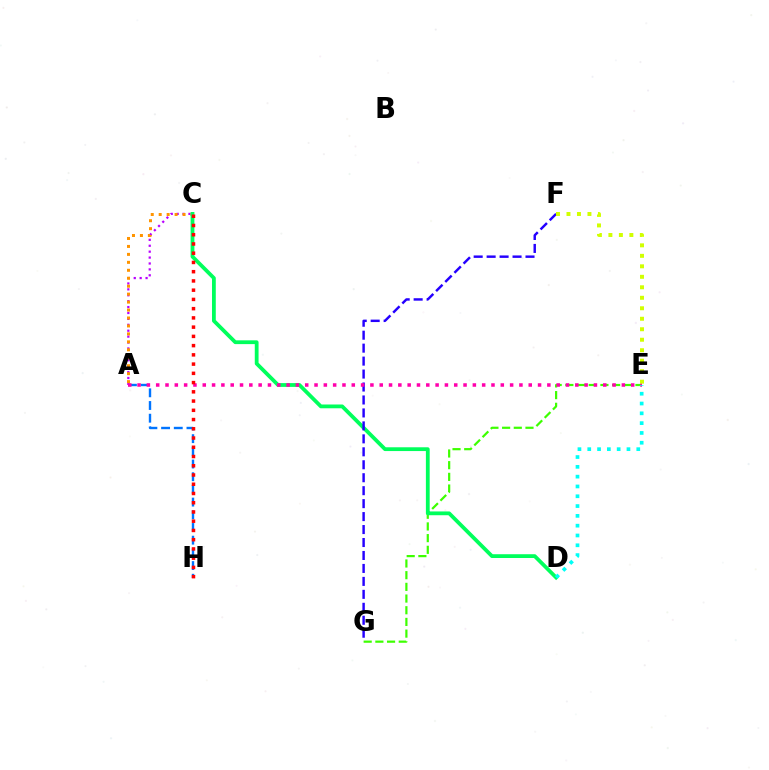{('E', 'G'): [{'color': '#3dff00', 'line_style': 'dashed', 'thickness': 1.59}], ('A', 'C'): [{'color': '#b900ff', 'line_style': 'dotted', 'thickness': 1.61}, {'color': '#ff9400', 'line_style': 'dotted', 'thickness': 2.16}], ('A', 'H'): [{'color': '#0074ff', 'line_style': 'dashed', 'thickness': 1.72}], ('C', 'D'): [{'color': '#00ff5c', 'line_style': 'solid', 'thickness': 2.73}], ('F', 'G'): [{'color': '#2500ff', 'line_style': 'dashed', 'thickness': 1.76}], ('A', 'E'): [{'color': '#ff00ac', 'line_style': 'dotted', 'thickness': 2.53}], ('C', 'H'): [{'color': '#ff0000', 'line_style': 'dotted', 'thickness': 2.51}], ('E', 'F'): [{'color': '#d1ff00', 'line_style': 'dotted', 'thickness': 2.85}], ('D', 'E'): [{'color': '#00fff6', 'line_style': 'dotted', 'thickness': 2.66}]}